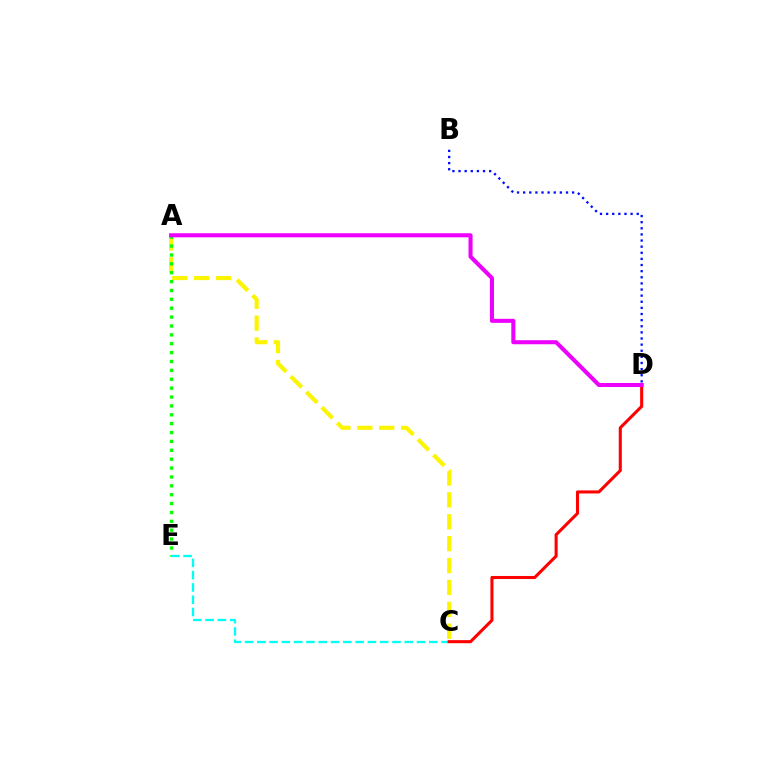{('A', 'C'): [{'color': '#fcf500', 'line_style': 'dashed', 'thickness': 2.97}], ('A', 'E'): [{'color': '#08ff00', 'line_style': 'dotted', 'thickness': 2.41}], ('C', 'E'): [{'color': '#00fff6', 'line_style': 'dashed', 'thickness': 1.67}], ('B', 'D'): [{'color': '#0010ff', 'line_style': 'dotted', 'thickness': 1.66}], ('C', 'D'): [{'color': '#ff0000', 'line_style': 'solid', 'thickness': 2.2}], ('A', 'D'): [{'color': '#ee00ff', 'line_style': 'solid', 'thickness': 2.92}]}